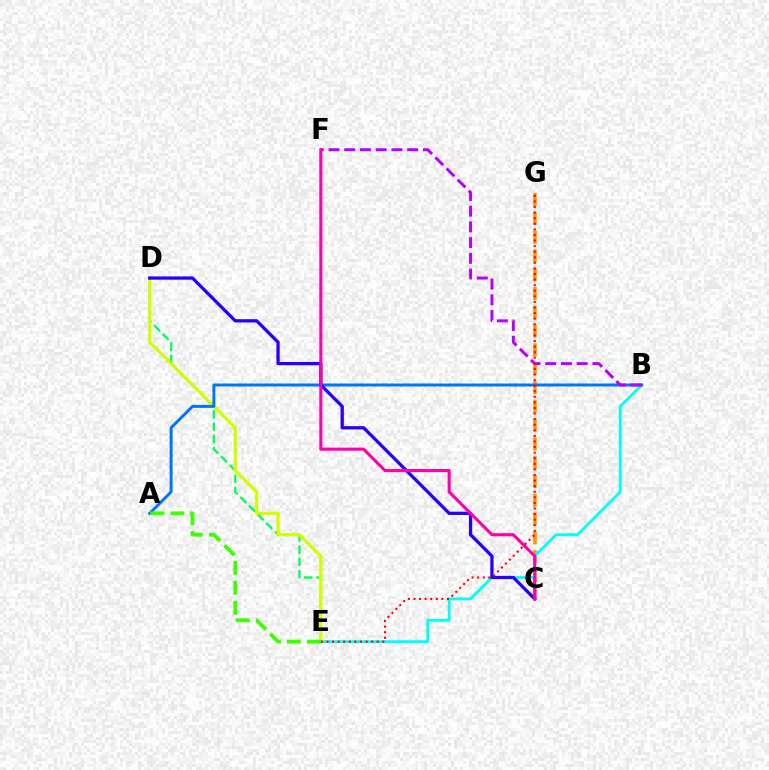{('D', 'E'): [{'color': '#00ff5c', 'line_style': 'dashed', 'thickness': 1.66}, {'color': '#d1ff00', 'line_style': 'solid', 'thickness': 2.31}], ('C', 'G'): [{'color': '#ff9400', 'line_style': 'dashed', 'thickness': 2.55}], ('B', 'E'): [{'color': '#00fff6', 'line_style': 'solid', 'thickness': 2.04}], ('A', 'B'): [{'color': '#0074ff', 'line_style': 'solid', 'thickness': 2.13}], ('B', 'F'): [{'color': '#b900ff', 'line_style': 'dashed', 'thickness': 2.14}], ('A', 'E'): [{'color': '#3dff00', 'line_style': 'dashed', 'thickness': 2.71}], ('C', 'D'): [{'color': '#2500ff', 'line_style': 'solid', 'thickness': 2.35}], ('C', 'F'): [{'color': '#ff00ac', 'line_style': 'solid', 'thickness': 2.21}], ('E', 'G'): [{'color': '#ff0000', 'line_style': 'dotted', 'thickness': 1.52}]}